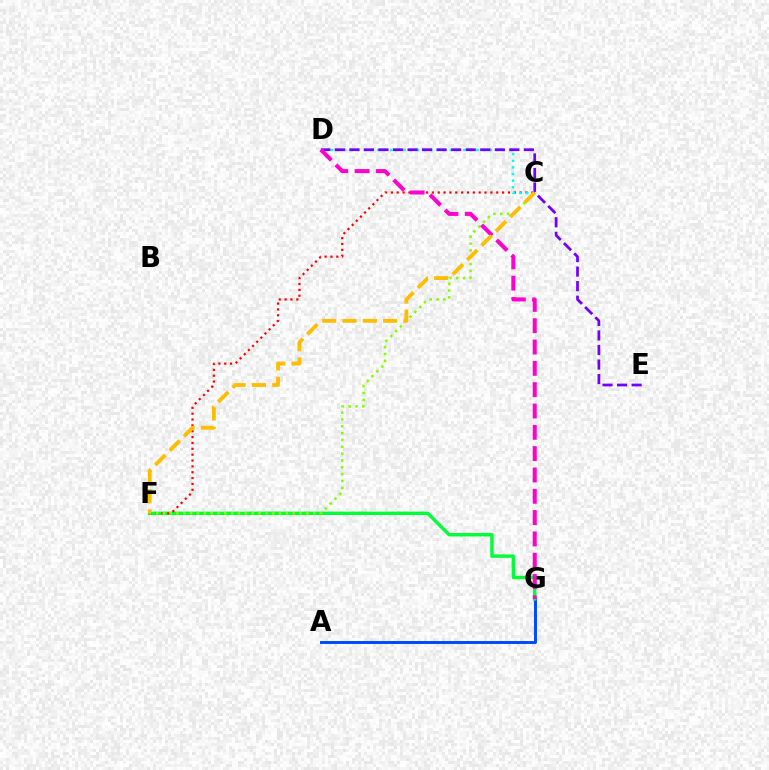{('A', 'G'): [{'color': '#004bff', 'line_style': 'solid', 'thickness': 2.14}], ('F', 'G'): [{'color': '#00ff39', 'line_style': 'solid', 'thickness': 2.46}], ('C', 'F'): [{'color': '#ff0000', 'line_style': 'dotted', 'thickness': 1.59}, {'color': '#84ff00', 'line_style': 'dotted', 'thickness': 1.86}, {'color': '#ffbd00', 'line_style': 'dashed', 'thickness': 2.76}], ('C', 'D'): [{'color': '#00fff6', 'line_style': 'dotted', 'thickness': 1.8}], ('D', 'E'): [{'color': '#7200ff', 'line_style': 'dashed', 'thickness': 1.98}], ('D', 'G'): [{'color': '#ff00cf', 'line_style': 'dashed', 'thickness': 2.9}]}